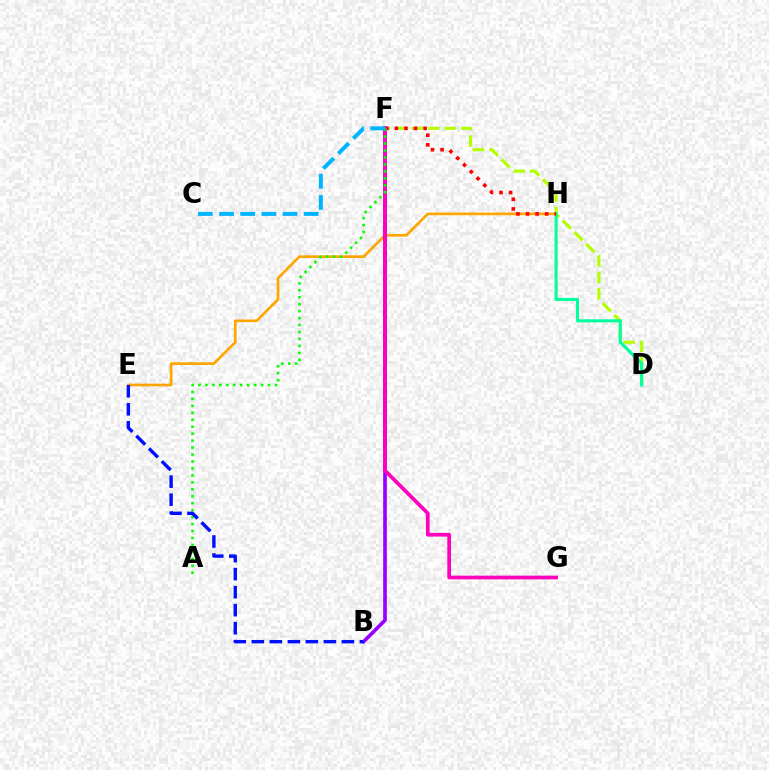{('E', 'H'): [{'color': '#ffa500', 'line_style': 'solid', 'thickness': 1.91}], ('D', 'F'): [{'color': '#b3ff00', 'line_style': 'dashed', 'thickness': 2.24}], ('D', 'H'): [{'color': '#00ff9d', 'line_style': 'solid', 'thickness': 2.21}], ('B', 'F'): [{'color': '#9b00ff', 'line_style': 'solid', 'thickness': 2.65}], ('F', 'H'): [{'color': '#ff0000', 'line_style': 'dotted', 'thickness': 2.6}], ('F', 'G'): [{'color': '#ff00bd', 'line_style': 'solid', 'thickness': 2.66}], ('A', 'F'): [{'color': '#08ff00', 'line_style': 'dotted', 'thickness': 1.89}], ('C', 'F'): [{'color': '#00b5ff', 'line_style': 'dashed', 'thickness': 2.87}], ('B', 'E'): [{'color': '#0010ff', 'line_style': 'dashed', 'thickness': 2.45}]}